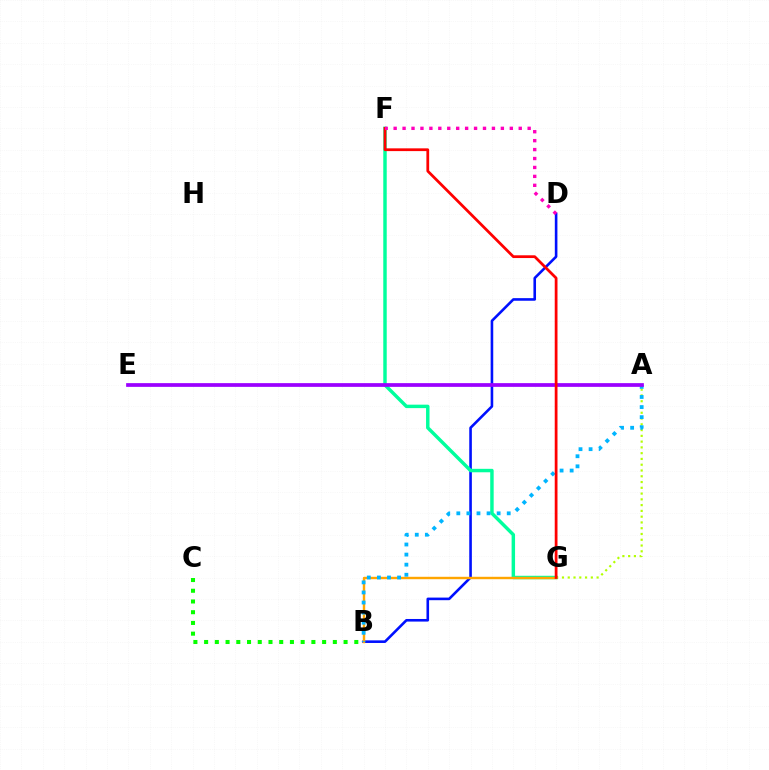{('B', 'D'): [{'color': '#0010ff', 'line_style': 'solid', 'thickness': 1.87}], ('F', 'G'): [{'color': '#00ff9d', 'line_style': 'solid', 'thickness': 2.49}, {'color': '#ff0000', 'line_style': 'solid', 'thickness': 1.99}], ('B', 'G'): [{'color': '#ffa500', 'line_style': 'solid', 'thickness': 1.74}], ('A', 'G'): [{'color': '#b3ff00', 'line_style': 'dotted', 'thickness': 1.57}], ('A', 'B'): [{'color': '#00b5ff', 'line_style': 'dotted', 'thickness': 2.74}], ('A', 'E'): [{'color': '#9b00ff', 'line_style': 'solid', 'thickness': 2.68}], ('D', 'F'): [{'color': '#ff00bd', 'line_style': 'dotted', 'thickness': 2.43}], ('B', 'C'): [{'color': '#08ff00', 'line_style': 'dotted', 'thickness': 2.91}]}